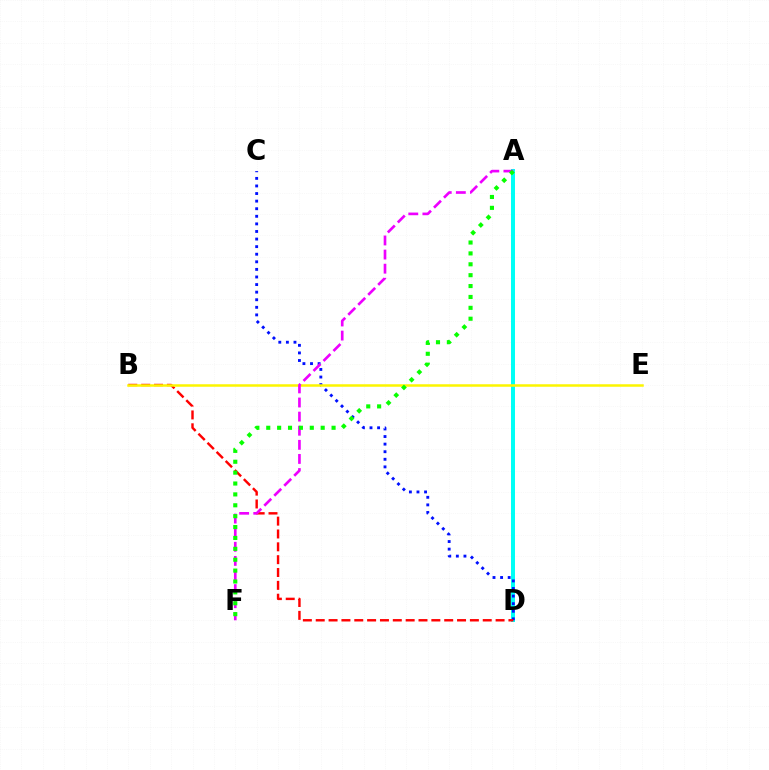{('A', 'D'): [{'color': '#00fff6', 'line_style': 'solid', 'thickness': 2.87}], ('C', 'D'): [{'color': '#0010ff', 'line_style': 'dotted', 'thickness': 2.06}], ('B', 'D'): [{'color': '#ff0000', 'line_style': 'dashed', 'thickness': 1.75}], ('B', 'E'): [{'color': '#fcf500', 'line_style': 'solid', 'thickness': 1.8}], ('A', 'F'): [{'color': '#ee00ff', 'line_style': 'dashed', 'thickness': 1.92}, {'color': '#08ff00', 'line_style': 'dotted', 'thickness': 2.96}]}